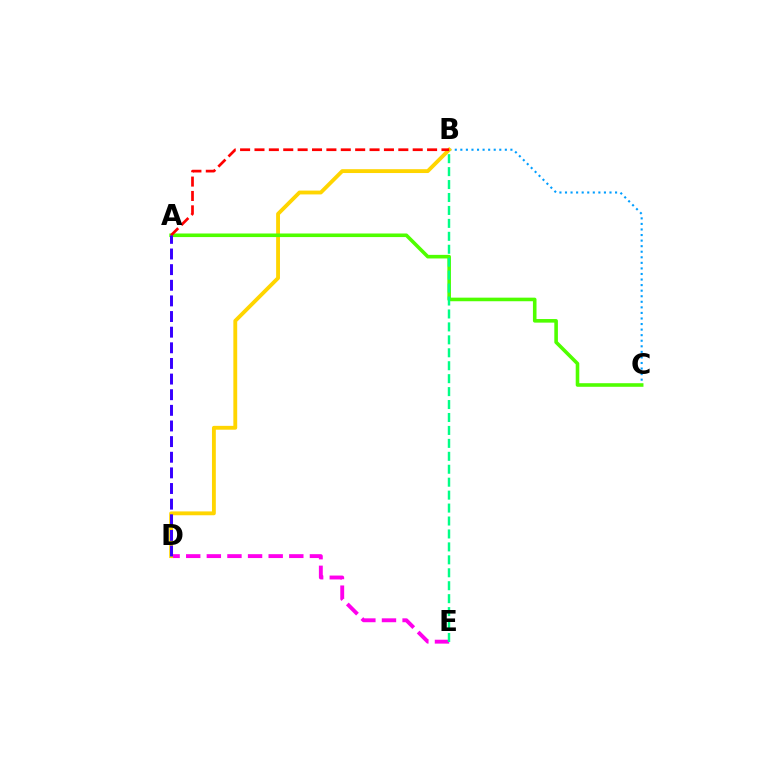{('B', 'C'): [{'color': '#009eff', 'line_style': 'dotted', 'thickness': 1.51}], ('D', 'E'): [{'color': '#ff00ed', 'line_style': 'dashed', 'thickness': 2.8}], ('B', 'D'): [{'color': '#ffd500', 'line_style': 'solid', 'thickness': 2.77}], ('A', 'C'): [{'color': '#4fff00', 'line_style': 'solid', 'thickness': 2.58}], ('B', 'E'): [{'color': '#00ff86', 'line_style': 'dashed', 'thickness': 1.76}], ('A', 'B'): [{'color': '#ff0000', 'line_style': 'dashed', 'thickness': 1.95}], ('A', 'D'): [{'color': '#3700ff', 'line_style': 'dashed', 'thickness': 2.12}]}